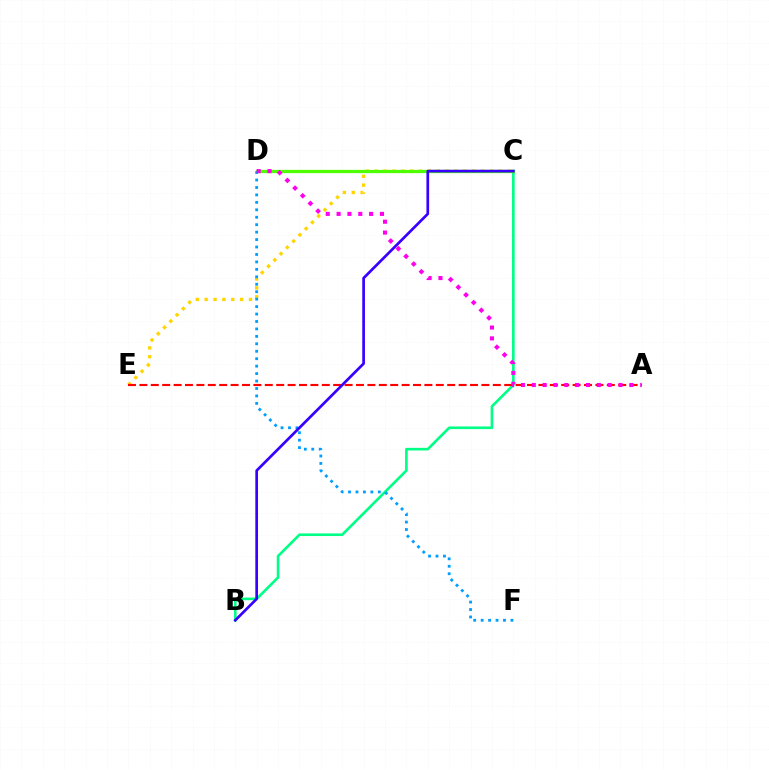{('C', 'E'): [{'color': '#ffd500', 'line_style': 'dotted', 'thickness': 2.41}], ('B', 'C'): [{'color': '#00ff86', 'line_style': 'solid', 'thickness': 1.9}, {'color': '#3700ff', 'line_style': 'solid', 'thickness': 1.94}], ('A', 'E'): [{'color': '#ff0000', 'line_style': 'dashed', 'thickness': 1.55}], ('C', 'D'): [{'color': '#4fff00', 'line_style': 'solid', 'thickness': 2.34}], ('D', 'F'): [{'color': '#009eff', 'line_style': 'dotted', 'thickness': 2.02}], ('A', 'D'): [{'color': '#ff00ed', 'line_style': 'dotted', 'thickness': 2.95}]}